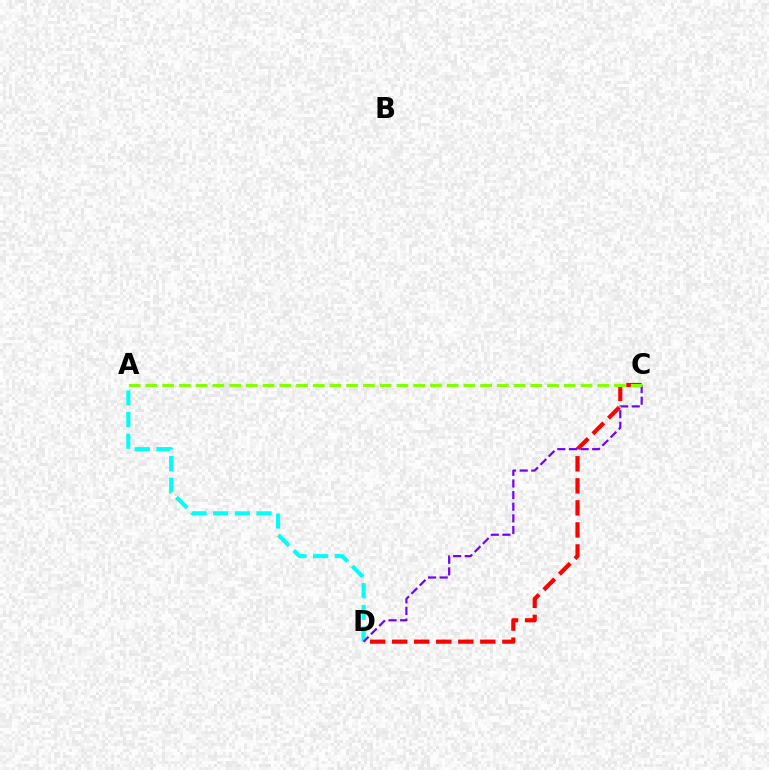{('C', 'D'): [{'color': '#ff0000', 'line_style': 'dashed', 'thickness': 2.99}, {'color': '#7200ff', 'line_style': 'dashed', 'thickness': 1.58}], ('A', 'D'): [{'color': '#00fff6', 'line_style': 'dashed', 'thickness': 2.95}], ('A', 'C'): [{'color': '#84ff00', 'line_style': 'dashed', 'thickness': 2.27}]}